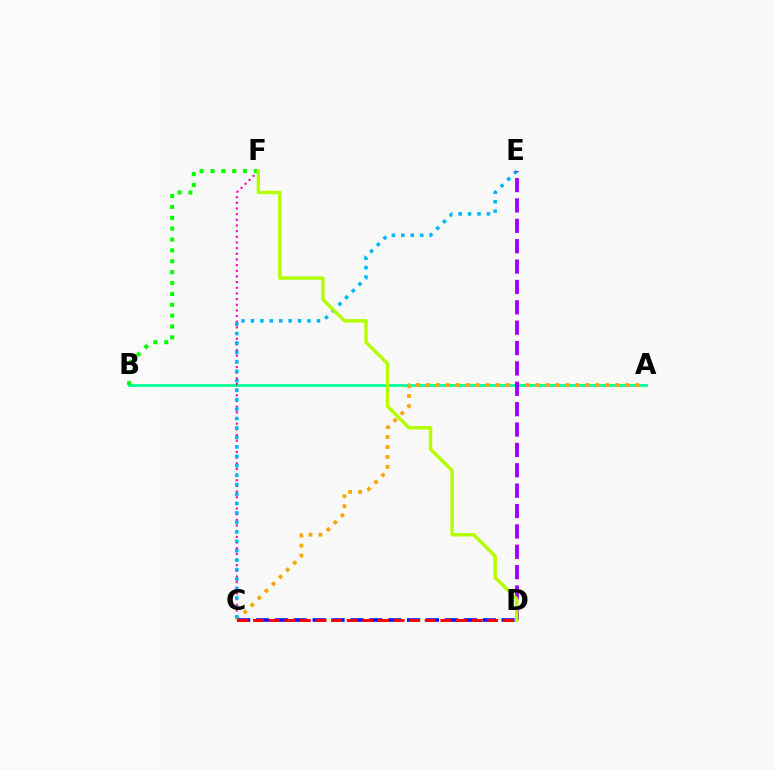{('A', 'B'): [{'color': '#00ff9d', 'line_style': 'solid', 'thickness': 1.99}], ('A', 'C'): [{'color': '#ffa500', 'line_style': 'dotted', 'thickness': 2.71}], ('C', 'F'): [{'color': '#ff00bd', 'line_style': 'dotted', 'thickness': 1.54}], ('C', 'D'): [{'color': '#0010ff', 'line_style': 'dashed', 'thickness': 2.57}, {'color': '#ff0000', 'line_style': 'dashed', 'thickness': 2.12}], ('B', 'F'): [{'color': '#08ff00', 'line_style': 'dotted', 'thickness': 2.95}], ('C', 'E'): [{'color': '#00b5ff', 'line_style': 'dotted', 'thickness': 2.57}], ('D', 'E'): [{'color': '#9b00ff', 'line_style': 'dashed', 'thickness': 2.77}], ('D', 'F'): [{'color': '#b3ff00', 'line_style': 'solid', 'thickness': 2.47}]}